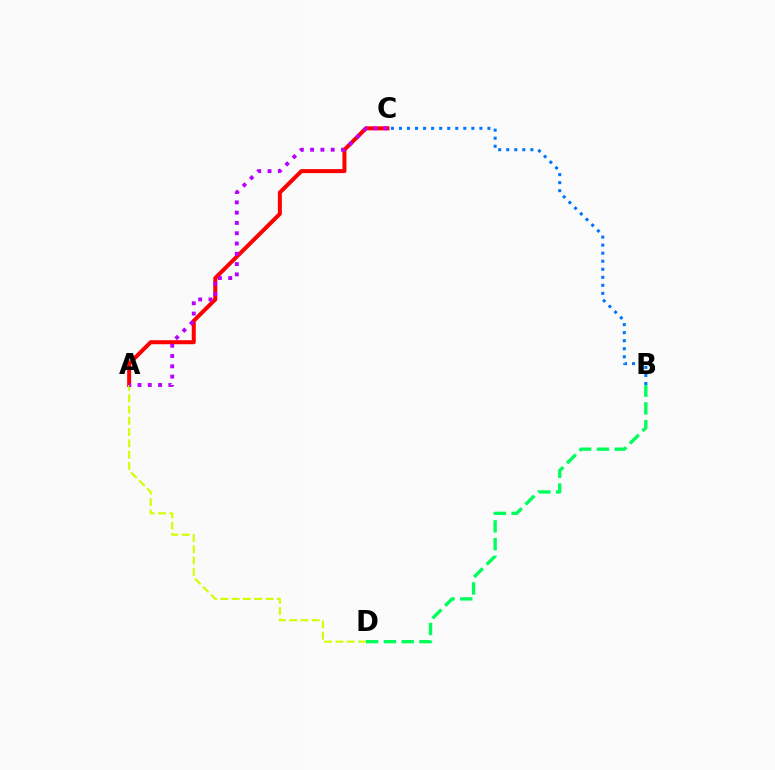{('A', 'C'): [{'color': '#ff0000', 'line_style': 'solid', 'thickness': 2.89}, {'color': '#b900ff', 'line_style': 'dotted', 'thickness': 2.79}], ('B', 'C'): [{'color': '#0074ff', 'line_style': 'dotted', 'thickness': 2.18}], ('A', 'D'): [{'color': '#d1ff00', 'line_style': 'dashed', 'thickness': 1.53}], ('B', 'D'): [{'color': '#00ff5c', 'line_style': 'dashed', 'thickness': 2.41}]}